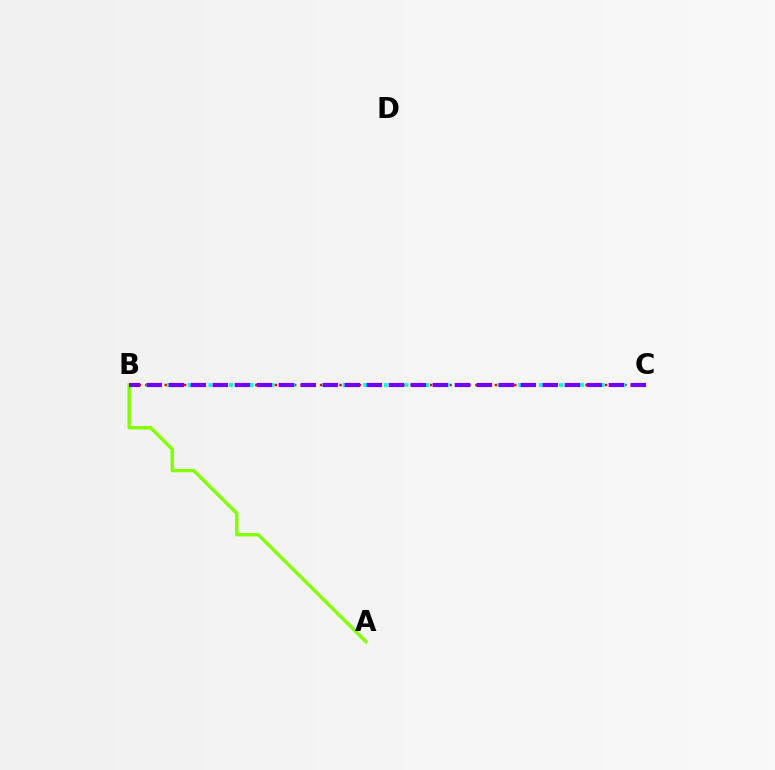{('B', 'C'): [{'color': '#ff0000', 'line_style': 'dotted', 'thickness': 1.76}, {'color': '#00fff6', 'line_style': 'dotted', 'thickness': 2.81}, {'color': '#7200ff', 'line_style': 'dashed', 'thickness': 2.99}], ('A', 'B'): [{'color': '#84ff00', 'line_style': 'solid', 'thickness': 2.46}]}